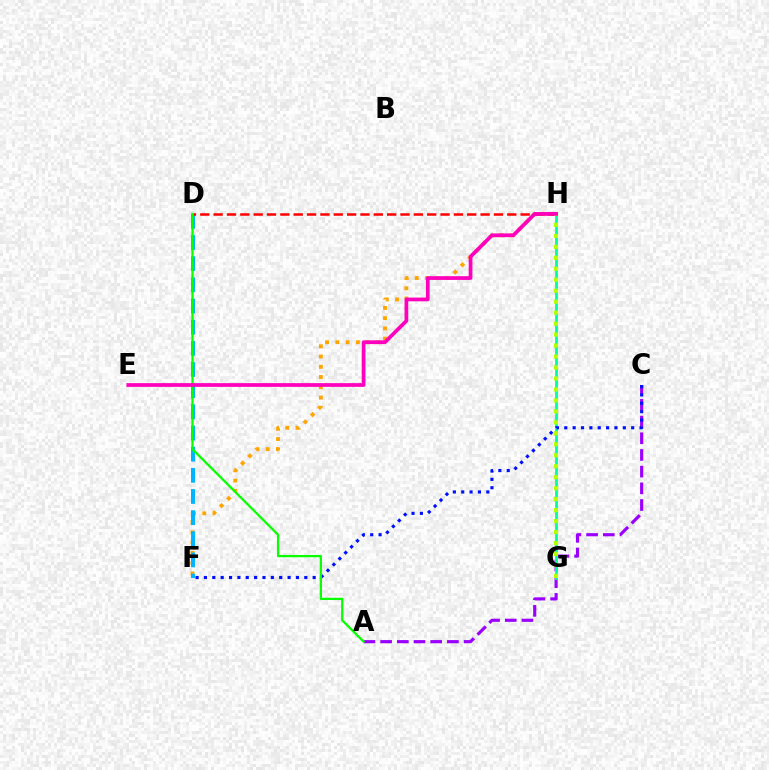{('A', 'C'): [{'color': '#9b00ff', 'line_style': 'dashed', 'thickness': 2.27}], ('F', 'H'): [{'color': '#ffa500', 'line_style': 'dotted', 'thickness': 2.79}], ('G', 'H'): [{'color': '#00ff9d', 'line_style': 'solid', 'thickness': 2.02}, {'color': '#b3ff00', 'line_style': 'dotted', 'thickness': 2.98}], ('D', 'F'): [{'color': '#00b5ff', 'line_style': 'dashed', 'thickness': 2.87}], ('D', 'H'): [{'color': '#ff0000', 'line_style': 'dashed', 'thickness': 1.81}], ('C', 'F'): [{'color': '#0010ff', 'line_style': 'dotted', 'thickness': 2.27}], ('A', 'D'): [{'color': '#08ff00', 'line_style': 'solid', 'thickness': 1.63}], ('E', 'H'): [{'color': '#ff00bd', 'line_style': 'solid', 'thickness': 2.69}]}